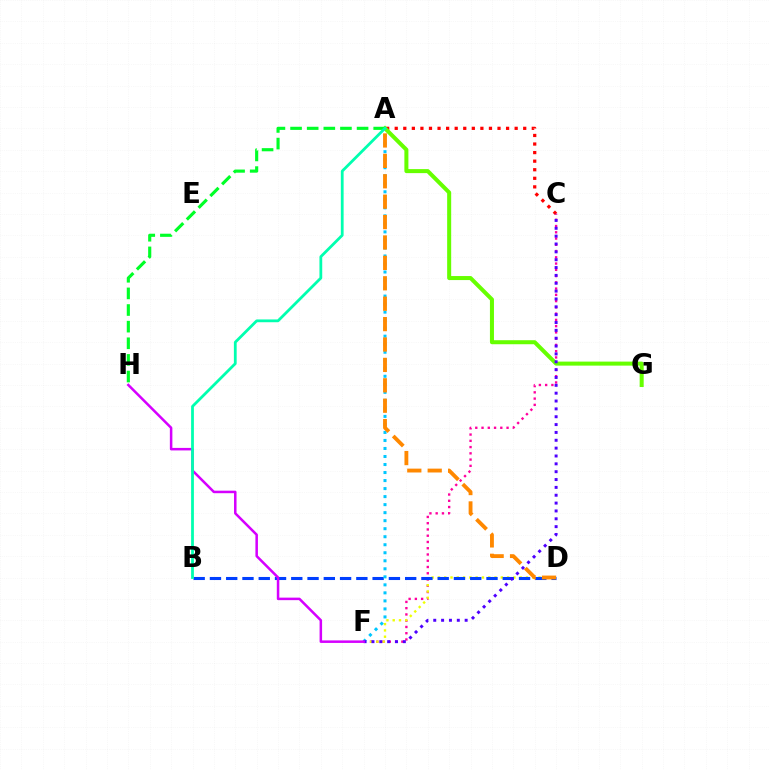{('A', 'C'): [{'color': '#ff0000', 'line_style': 'dotted', 'thickness': 2.33}], ('C', 'F'): [{'color': '#ff00a0', 'line_style': 'dotted', 'thickness': 1.7}, {'color': '#4f00ff', 'line_style': 'dotted', 'thickness': 2.13}], ('A', 'G'): [{'color': '#66ff00', 'line_style': 'solid', 'thickness': 2.9}], ('A', 'H'): [{'color': '#00ff27', 'line_style': 'dashed', 'thickness': 2.26}], ('D', 'F'): [{'color': '#eeff00', 'line_style': 'dotted', 'thickness': 1.71}], ('B', 'D'): [{'color': '#003fff', 'line_style': 'dashed', 'thickness': 2.21}], ('A', 'F'): [{'color': '#00c7ff', 'line_style': 'dotted', 'thickness': 2.18}], ('A', 'D'): [{'color': '#ff8800', 'line_style': 'dashed', 'thickness': 2.77}], ('F', 'H'): [{'color': '#d600ff', 'line_style': 'solid', 'thickness': 1.81}], ('A', 'B'): [{'color': '#00ffaf', 'line_style': 'solid', 'thickness': 2.0}]}